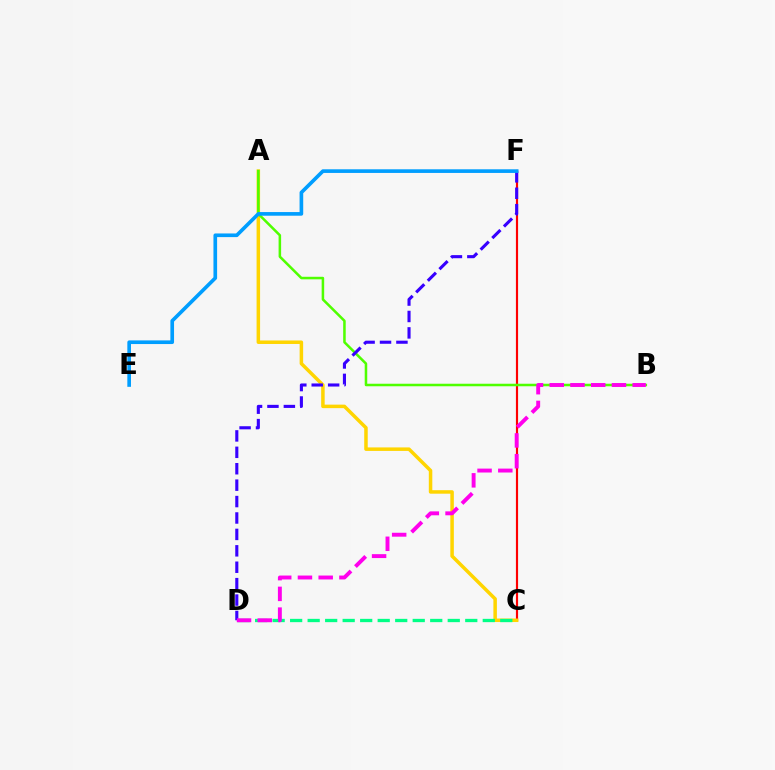{('C', 'F'): [{'color': '#ff0000', 'line_style': 'solid', 'thickness': 1.56}], ('A', 'C'): [{'color': '#ffd500', 'line_style': 'solid', 'thickness': 2.52}], ('A', 'B'): [{'color': '#4fff00', 'line_style': 'solid', 'thickness': 1.82}], ('D', 'F'): [{'color': '#3700ff', 'line_style': 'dashed', 'thickness': 2.23}], ('C', 'D'): [{'color': '#00ff86', 'line_style': 'dashed', 'thickness': 2.38}], ('B', 'D'): [{'color': '#ff00ed', 'line_style': 'dashed', 'thickness': 2.82}], ('E', 'F'): [{'color': '#009eff', 'line_style': 'solid', 'thickness': 2.63}]}